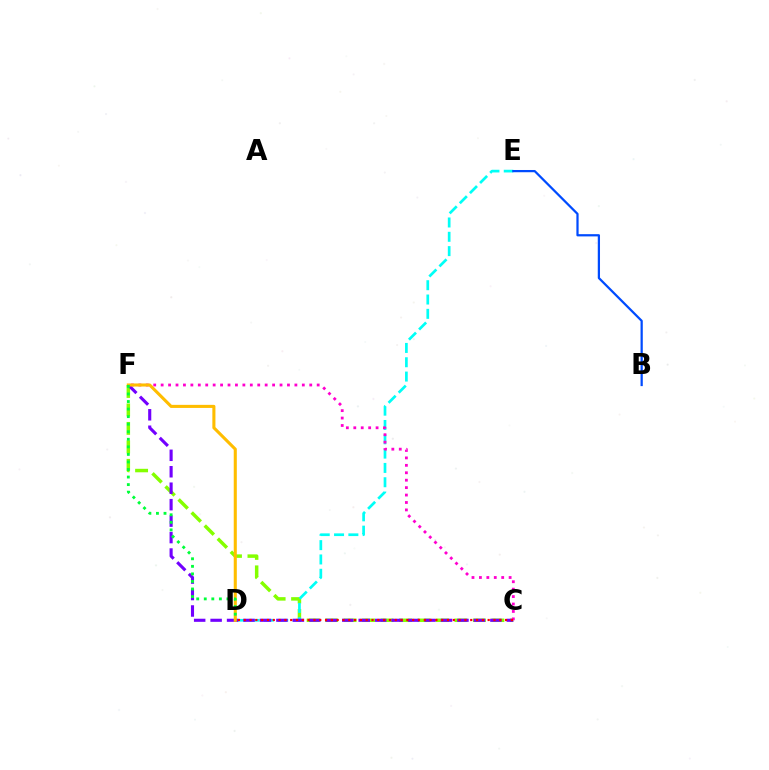{('C', 'F'): [{'color': '#84ff00', 'line_style': 'dashed', 'thickness': 2.51}, {'color': '#7200ff', 'line_style': 'dashed', 'thickness': 2.24}, {'color': '#ff00cf', 'line_style': 'dotted', 'thickness': 2.02}], ('D', 'E'): [{'color': '#00fff6', 'line_style': 'dashed', 'thickness': 1.94}], ('D', 'F'): [{'color': '#ffbd00', 'line_style': 'solid', 'thickness': 2.22}, {'color': '#00ff39', 'line_style': 'dotted', 'thickness': 2.05}], ('B', 'E'): [{'color': '#004bff', 'line_style': 'solid', 'thickness': 1.61}], ('C', 'D'): [{'color': '#ff0000', 'line_style': 'dotted', 'thickness': 1.58}]}